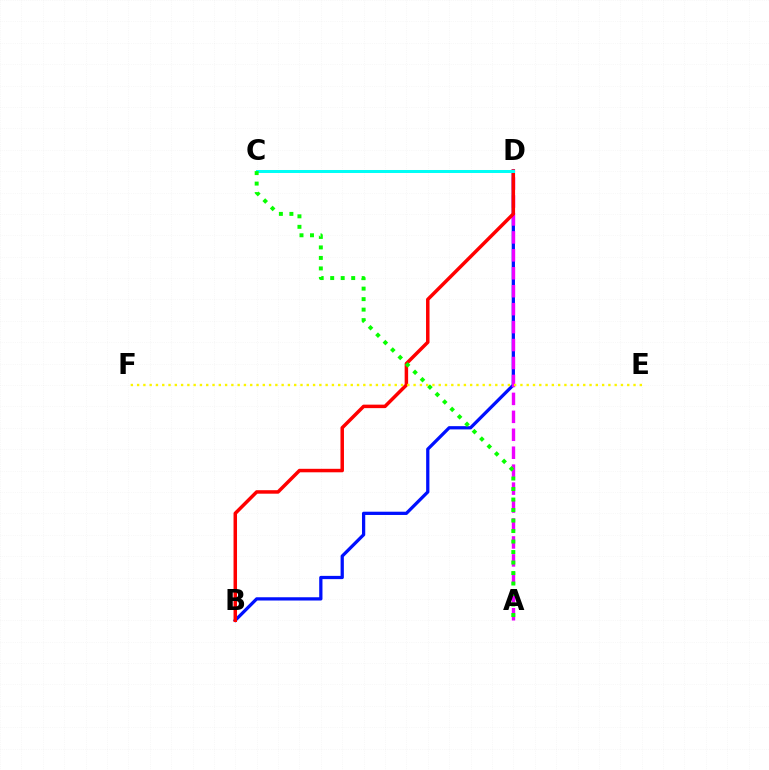{('B', 'D'): [{'color': '#0010ff', 'line_style': 'solid', 'thickness': 2.35}, {'color': '#ff0000', 'line_style': 'solid', 'thickness': 2.51}], ('A', 'D'): [{'color': '#ee00ff', 'line_style': 'dashed', 'thickness': 2.44}], ('C', 'D'): [{'color': '#00fff6', 'line_style': 'solid', 'thickness': 2.17}], ('E', 'F'): [{'color': '#fcf500', 'line_style': 'dotted', 'thickness': 1.71}], ('A', 'C'): [{'color': '#08ff00', 'line_style': 'dotted', 'thickness': 2.85}]}